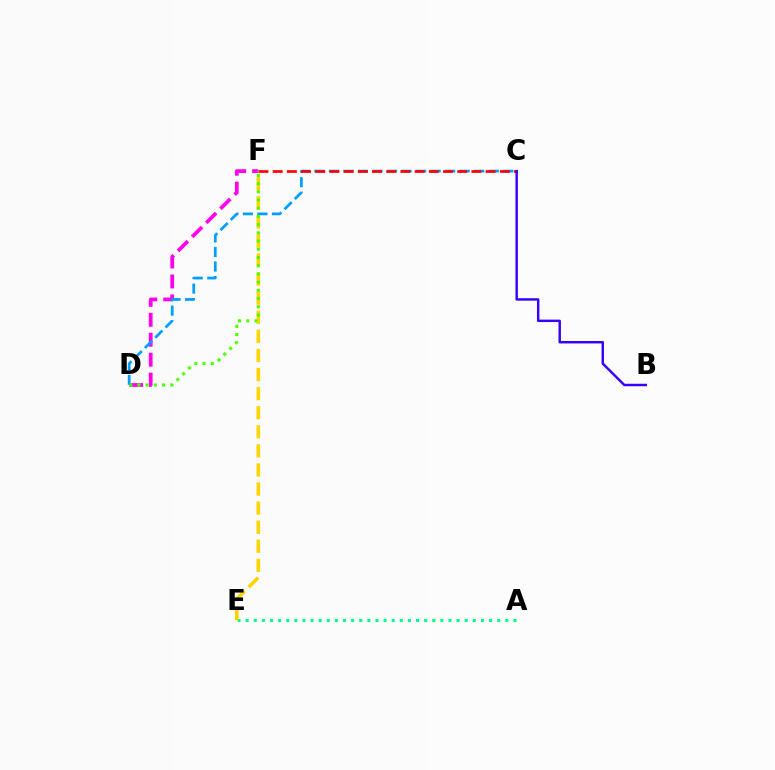{('D', 'F'): [{'color': '#ff00ed', 'line_style': 'dashed', 'thickness': 2.71}, {'color': '#4fff00', 'line_style': 'dotted', 'thickness': 2.23}], ('A', 'E'): [{'color': '#00ff86', 'line_style': 'dotted', 'thickness': 2.2}], ('C', 'D'): [{'color': '#009eff', 'line_style': 'dashed', 'thickness': 1.97}], ('C', 'F'): [{'color': '#ff0000', 'line_style': 'dashed', 'thickness': 1.93}], ('E', 'F'): [{'color': '#ffd500', 'line_style': 'dashed', 'thickness': 2.59}], ('B', 'C'): [{'color': '#3700ff', 'line_style': 'solid', 'thickness': 1.76}]}